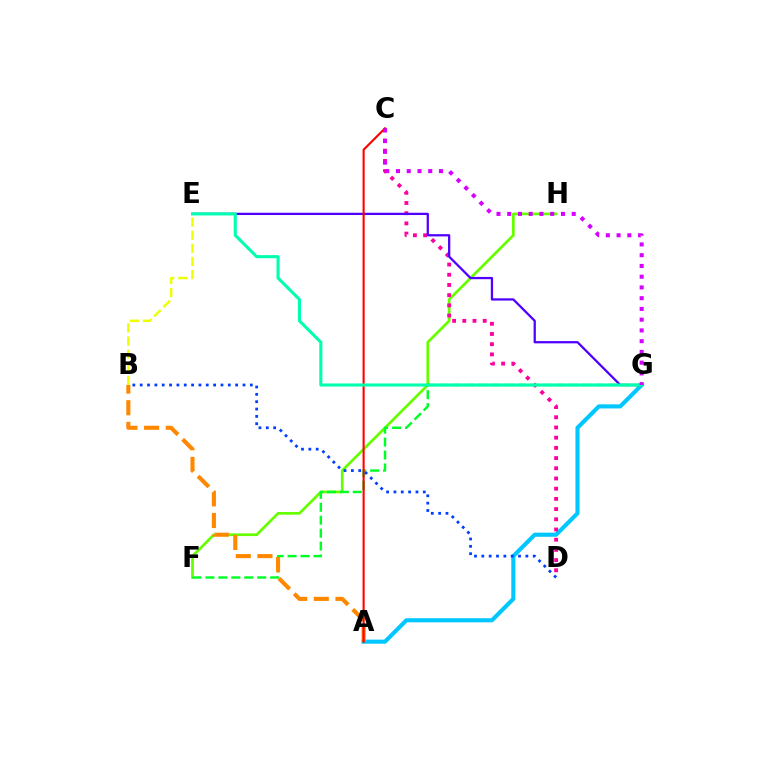{('F', 'H'): [{'color': '#66ff00', 'line_style': 'solid', 'thickness': 1.95}], ('A', 'G'): [{'color': '#00c7ff', 'line_style': 'solid', 'thickness': 2.96}], ('C', 'D'): [{'color': '#ff00a0', 'line_style': 'dotted', 'thickness': 2.77}], ('E', 'G'): [{'color': '#4f00ff', 'line_style': 'solid', 'thickness': 1.63}, {'color': '#00ffaf', 'line_style': 'solid', 'thickness': 2.23}], ('F', 'G'): [{'color': '#00ff27', 'line_style': 'dashed', 'thickness': 1.76}], ('A', 'B'): [{'color': '#ff8800', 'line_style': 'dashed', 'thickness': 2.94}], ('A', 'C'): [{'color': '#ff0000', 'line_style': 'solid', 'thickness': 1.52}], ('B', 'D'): [{'color': '#003fff', 'line_style': 'dotted', 'thickness': 2.0}], ('C', 'G'): [{'color': '#d600ff', 'line_style': 'dotted', 'thickness': 2.92}], ('B', 'E'): [{'color': '#eeff00', 'line_style': 'dashed', 'thickness': 1.78}]}